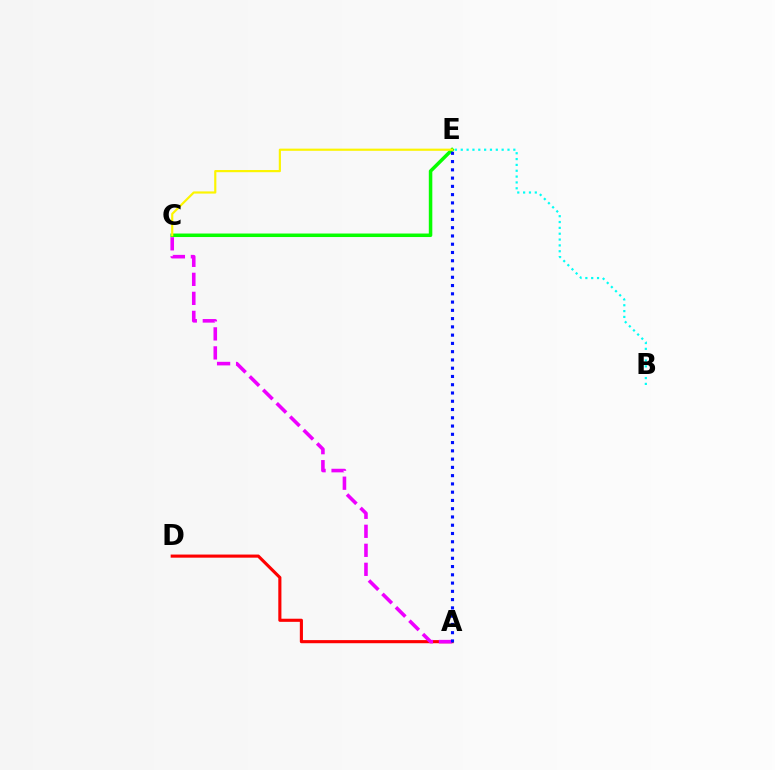{('A', 'D'): [{'color': '#ff0000', 'line_style': 'solid', 'thickness': 2.24}], ('A', 'C'): [{'color': '#ee00ff', 'line_style': 'dashed', 'thickness': 2.58}], ('C', 'E'): [{'color': '#08ff00', 'line_style': 'solid', 'thickness': 2.53}, {'color': '#fcf500', 'line_style': 'solid', 'thickness': 1.57}], ('A', 'E'): [{'color': '#0010ff', 'line_style': 'dotted', 'thickness': 2.25}], ('B', 'E'): [{'color': '#00fff6', 'line_style': 'dotted', 'thickness': 1.59}]}